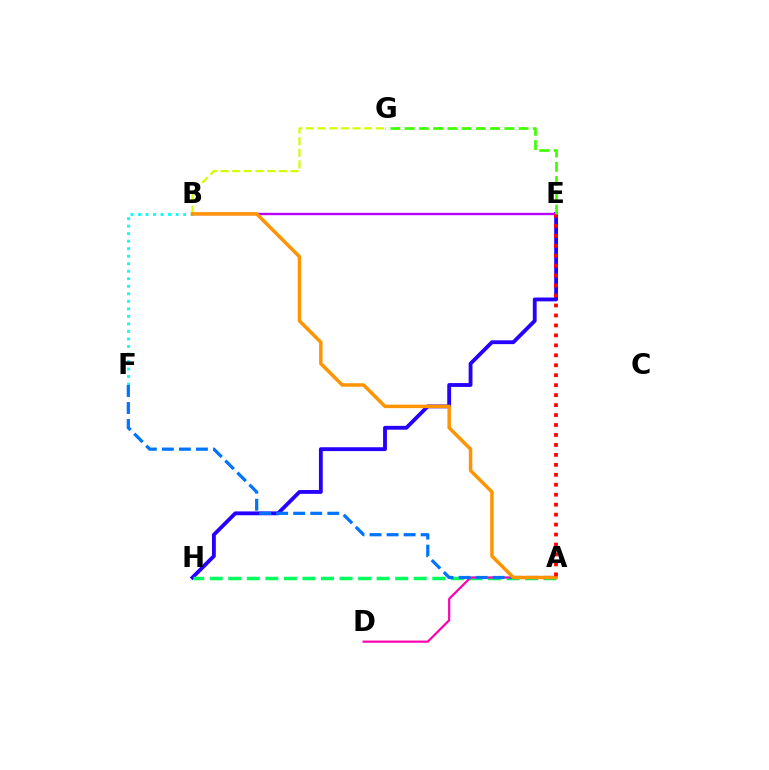{('B', 'F'): [{'color': '#00fff6', 'line_style': 'dotted', 'thickness': 2.04}], ('E', 'H'): [{'color': '#2500ff', 'line_style': 'solid', 'thickness': 2.76}], ('B', 'E'): [{'color': '#b900ff', 'line_style': 'solid', 'thickness': 1.7}], ('A', 'H'): [{'color': '#00ff5c', 'line_style': 'dashed', 'thickness': 2.52}], ('A', 'D'): [{'color': '#ff00ac', 'line_style': 'solid', 'thickness': 1.57}], ('B', 'G'): [{'color': '#d1ff00', 'line_style': 'dashed', 'thickness': 1.58}], ('A', 'F'): [{'color': '#0074ff', 'line_style': 'dashed', 'thickness': 2.32}], ('A', 'B'): [{'color': '#ff9400', 'line_style': 'solid', 'thickness': 2.51}], ('A', 'E'): [{'color': '#ff0000', 'line_style': 'dotted', 'thickness': 2.71}], ('E', 'G'): [{'color': '#3dff00', 'line_style': 'dashed', 'thickness': 1.93}]}